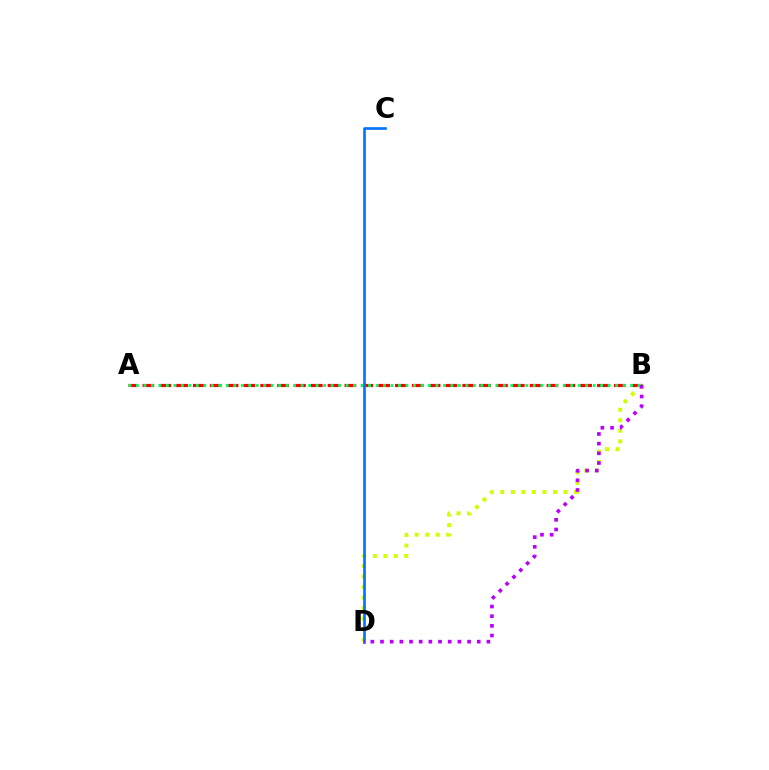{('A', 'B'): [{'color': '#ff0000', 'line_style': 'dashed', 'thickness': 2.29}, {'color': '#00ff5c', 'line_style': 'dotted', 'thickness': 2.03}], ('B', 'D'): [{'color': '#d1ff00', 'line_style': 'dotted', 'thickness': 2.86}, {'color': '#b900ff', 'line_style': 'dotted', 'thickness': 2.63}], ('C', 'D'): [{'color': '#0074ff', 'line_style': 'solid', 'thickness': 1.91}]}